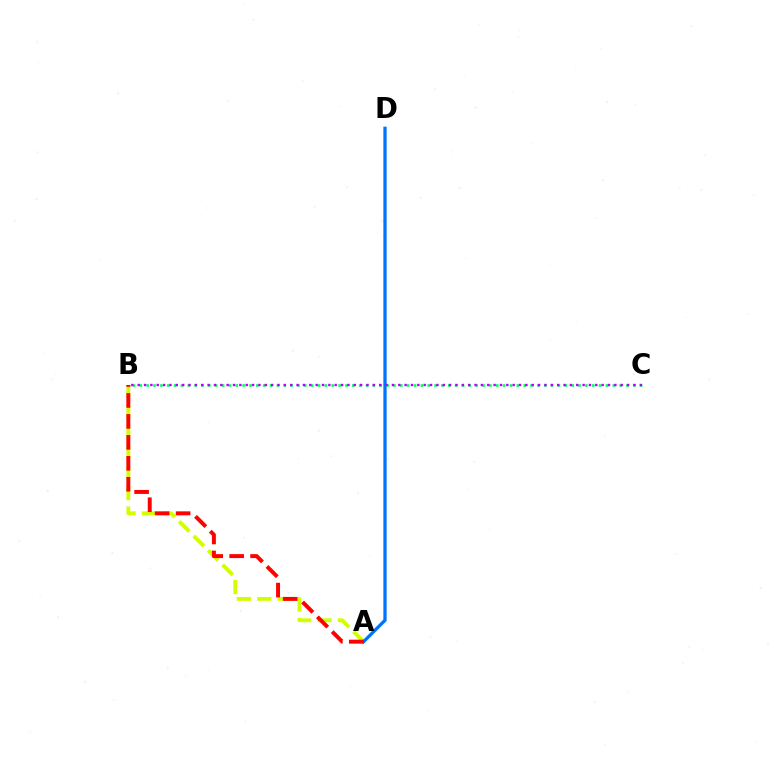{('A', 'B'): [{'color': '#d1ff00', 'line_style': 'dashed', 'thickness': 2.77}, {'color': '#ff0000', 'line_style': 'dashed', 'thickness': 2.85}], ('A', 'D'): [{'color': '#0074ff', 'line_style': 'solid', 'thickness': 2.37}], ('B', 'C'): [{'color': '#00ff5c', 'line_style': 'dotted', 'thickness': 1.86}, {'color': '#b900ff', 'line_style': 'dotted', 'thickness': 1.73}]}